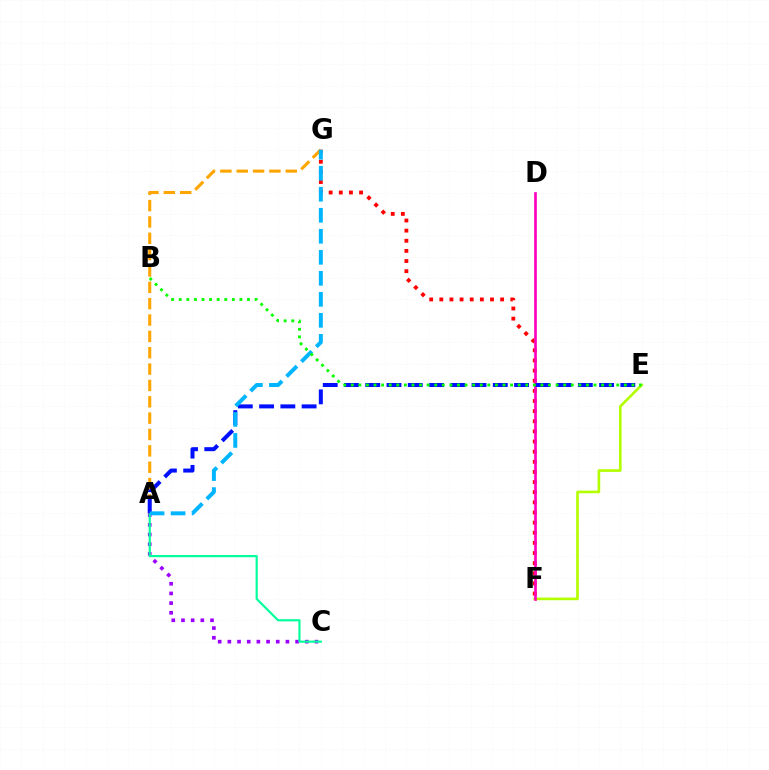{('F', 'G'): [{'color': '#ff0000', 'line_style': 'dotted', 'thickness': 2.75}], ('A', 'C'): [{'color': '#9b00ff', 'line_style': 'dotted', 'thickness': 2.63}, {'color': '#00ff9d', 'line_style': 'solid', 'thickness': 1.57}], ('E', 'F'): [{'color': '#b3ff00', 'line_style': 'solid', 'thickness': 1.91}], ('A', 'G'): [{'color': '#ffa500', 'line_style': 'dashed', 'thickness': 2.22}, {'color': '#00b5ff', 'line_style': 'dashed', 'thickness': 2.85}], ('D', 'F'): [{'color': '#ff00bd', 'line_style': 'solid', 'thickness': 1.92}], ('A', 'E'): [{'color': '#0010ff', 'line_style': 'dashed', 'thickness': 2.89}], ('B', 'E'): [{'color': '#08ff00', 'line_style': 'dotted', 'thickness': 2.06}]}